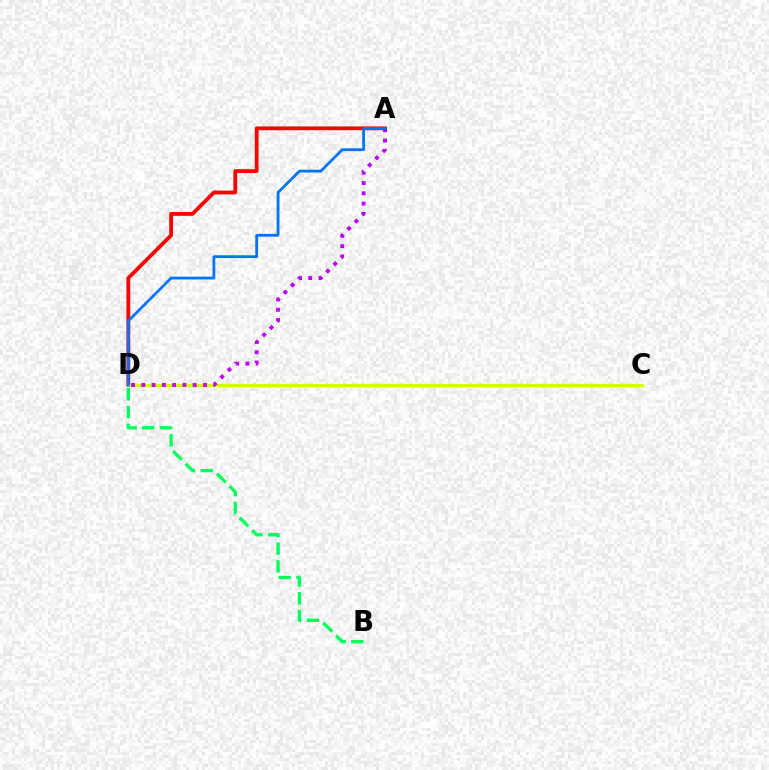{('A', 'D'): [{'color': '#ff0000', 'line_style': 'solid', 'thickness': 2.75}, {'color': '#b900ff', 'line_style': 'dotted', 'thickness': 2.79}, {'color': '#0074ff', 'line_style': 'solid', 'thickness': 2.01}], ('C', 'D'): [{'color': '#d1ff00', 'line_style': 'solid', 'thickness': 2.34}], ('B', 'D'): [{'color': '#00ff5c', 'line_style': 'dashed', 'thickness': 2.41}]}